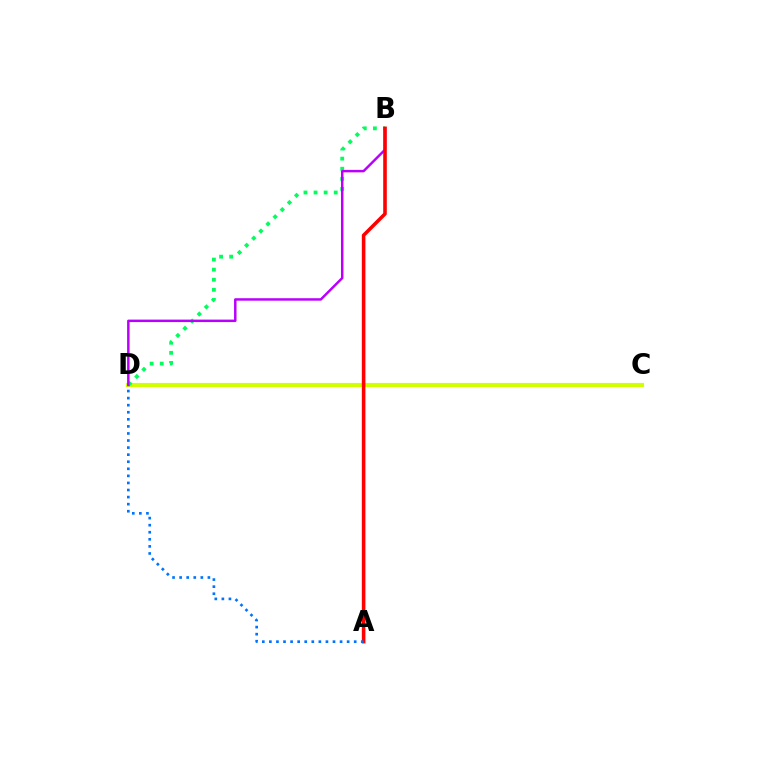{('C', 'D'): [{'color': '#d1ff00', 'line_style': 'solid', 'thickness': 2.99}], ('B', 'D'): [{'color': '#00ff5c', 'line_style': 'dotted', 'thickness': 2.74}, {'color': '#b900ff', 'line_style': 'solid', 'thickness': 1.78}], ('A', 'B'): [{'color': '#ff0000', 'line_style': 'solid', 'thickness': 2.58}], ('A', 'D'): [{'color': '#0074ff', 'line_style': 'dotted', 'thickness': 1.92}]}